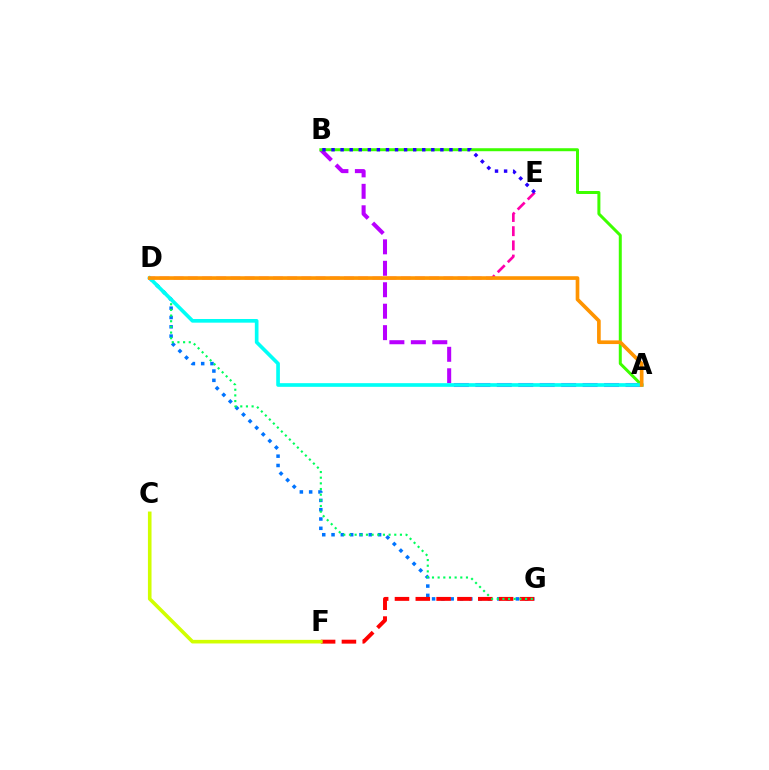{('D', 'G'): [{'color': '#0074ff', 'line_style': 'dotted', 'thickness': 2.53}, {'color': '#00ff5c', 'line_style': 'dotted', 'thickness': 1.54}], ('D', 'E'): [{'color': '#ff00ac', 'line_style': 'dashed', 'thickness': 1.93}], ('A', 'B'): [{'color': '#b900ff', 'line_style': 'dashed', 'thickness': 2.91}, {'color': '#3dff00', 'line_style': 'solid', 'thickness': 2.15}], ('F', 'G'): [{'color': '#ff0000', 'line_style': 'dashed', 'thickness': 2.83}], ('C', 'F'): [{'color': '#d1ff00', 'line_style': 'solid', 'thickness': 2.6}], ('B', 'E'): [{'color': '#2500ff', 'line_style': 'dotted', 'thickness': 2.46}], ('A', 'D'): [{'color': '#00fff6', 'line_style': 'solid', 'thickness': 2.64}, {'color': '#ff9400', 'line_style': 'solid', 'thickness': 2.64}]}